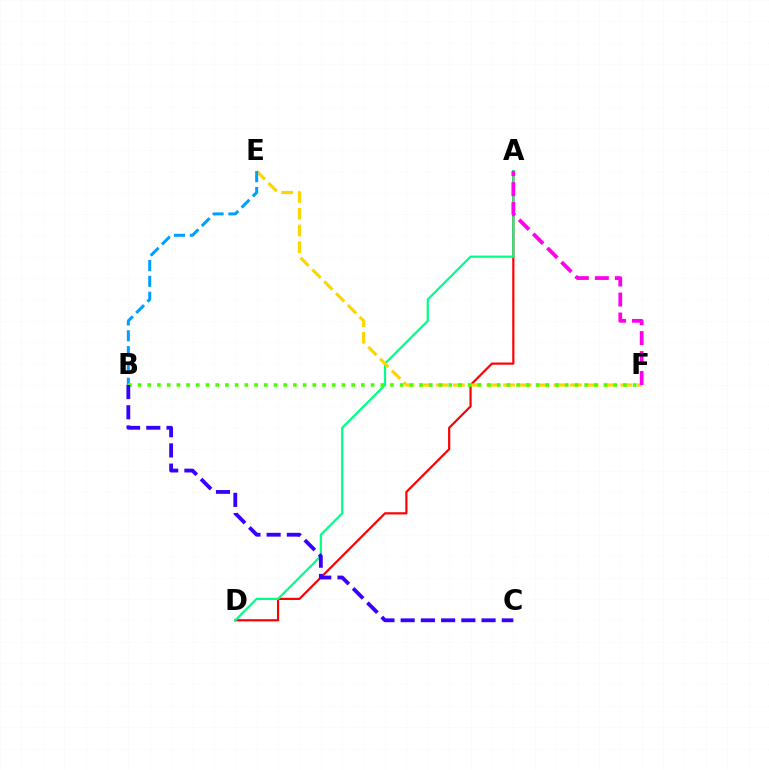{('A', 'D'): [{'color': '#ff0000', 'line_style': 'solid', 'thickness': 1.58}, {'color': '#00ff86', 'line_style': 'solid', 'thickness': 1.58}], ('E', 'F'): [{'color': '#ffd500', 'line_style': 'dashed', 'thickness': 2.28}], ('B', 'E'): [{'color': '#009eff', 'line_style': 'dashed', 'thickness': 2.15}], ('B', 'F'): [{'color': '#4fff00', 'line_style': 'dotted', 'thickness': 2.64}], ('A', 'F'): [{'color': '#ff00ed', 'line_style': 'dashed', 'thickness': 2.71}], ('B', 'C'): [{'color': '#3700ff', 'line_style': 'dashed', 'thickness': 2.75}]}